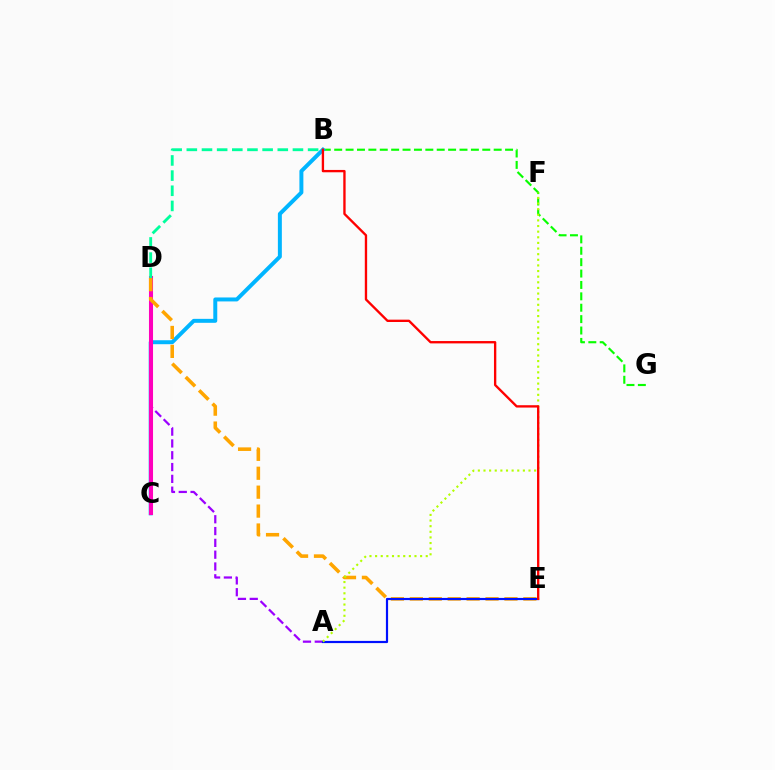{('A', 'D'): [{'color': '#9b00ff', 'line_style': 'dashed', 'thickness': 1.6}], ('B', 'G'): [{'color': '#08ff00', 'line_style': 'dashed', 'thickness': 1.55}], ('B', 'C'): [{'color': '#00b5ff', 'line_style': 'solid', 'thickness': 2.85}], ('C', 'D'): [{'color': '#ff00bd', 'line_style': 'solid', 'thickness': 2.92}], ('D', 'E'): [{'color': '#ffa500', 'line_style': 'dashed', 'thickness': 2.57}], ('A', 'E'): [{'color': '#0010ff', 'line_style': 'solid', 'thickness': 1.58}], ('B', 'D'): [{'color': '#00ff9d', 'line_style': 'dashed', 'thickness': 2.06}], ('A', 'F'): [{'color': '#b3ff00', 'line_style': 'dotted', 'thickness': 1.53}], ('B', 'E'): [{'color': '#ff0000', 'line_style': 'solid', 'thickness': 1.69}]}